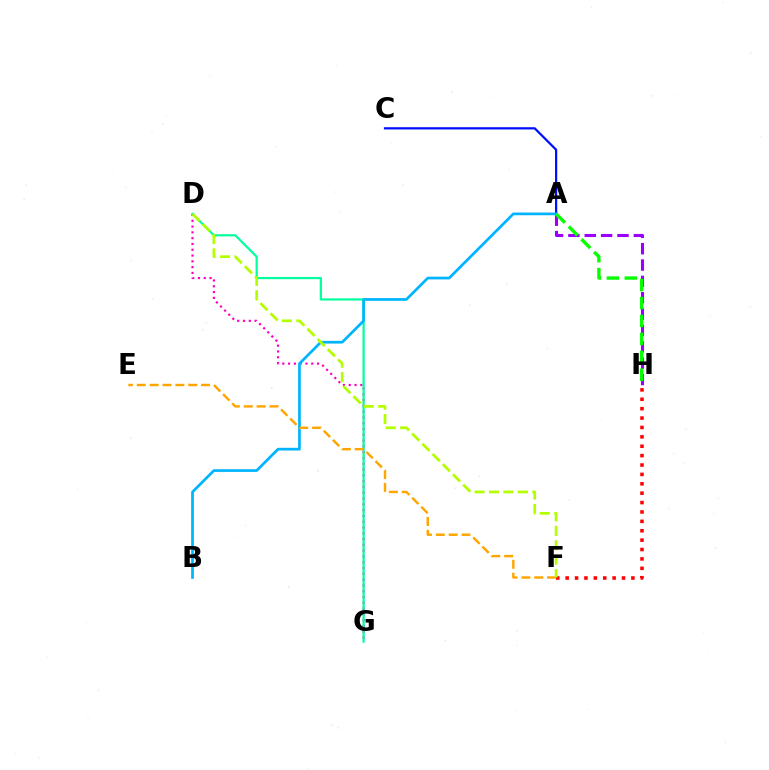{('A', 'C'): [{'color': '#0010ff', 'line_style': 'solid', 'thickness': 1.61}], ('A', 'H'): [{'color': '#9b00ff', 'line_style': 'dashed', 'thickness': 2.22}, {'color': '#08ff00', 'line_style': 'dashed', 'thickness': 2.44}], ('D', 'G'): [{'color': '#ff00bd', 'line_style': 'dotted', 'thickness': 1.57}, {'color': '#00ff9d', 'line_style': 'solid', 'thickness': 1.6}], ('A', 'B'): [{'color': '#00b5ff', 'line_style': 'solid', 'thickness': 1.96}], ('F', 'H'): [{'color': '#ff0000', 'line_style': 'dotted', 'thickness': 2.55}], ('E', 'F'): [{'color': '#ffa500', 'line_style': 'dashed', 'thickness': 1.75}], ('D', 'F'): [{'color': '#b3ff00', 'line_style': 'dashed', 'thickness': 1.96}]}